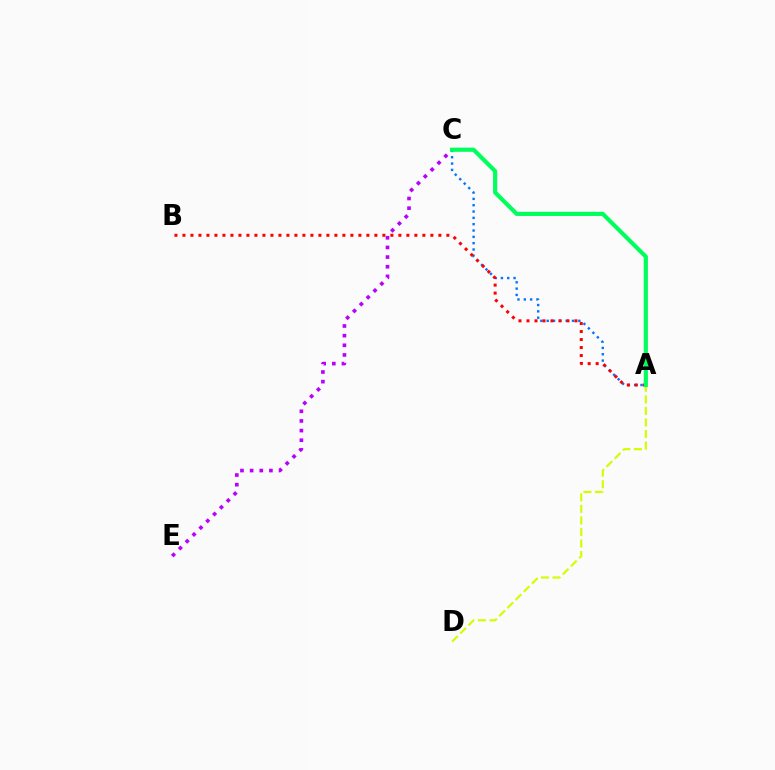{('C', 'E'): [{'color': '#b900ff', 'line_style': 'dotted', 'thickness': 2.62}], ('A', 'C'): [{'color': '#0074ff', 'line_style': 'dotted', 'thickness': 1.72}, {'color': '#00ff5c', 'line_style': 'solid', 'thickness': 2.99}], ('A', 'B'): [{'color': '#ff0000', 'line_style': 'dotted', 'thickness': 2.17}], ('A', 'D'): [{'color': '#d1ff00', 'line_style': 'dashed', 'thickness': 1.57}]}